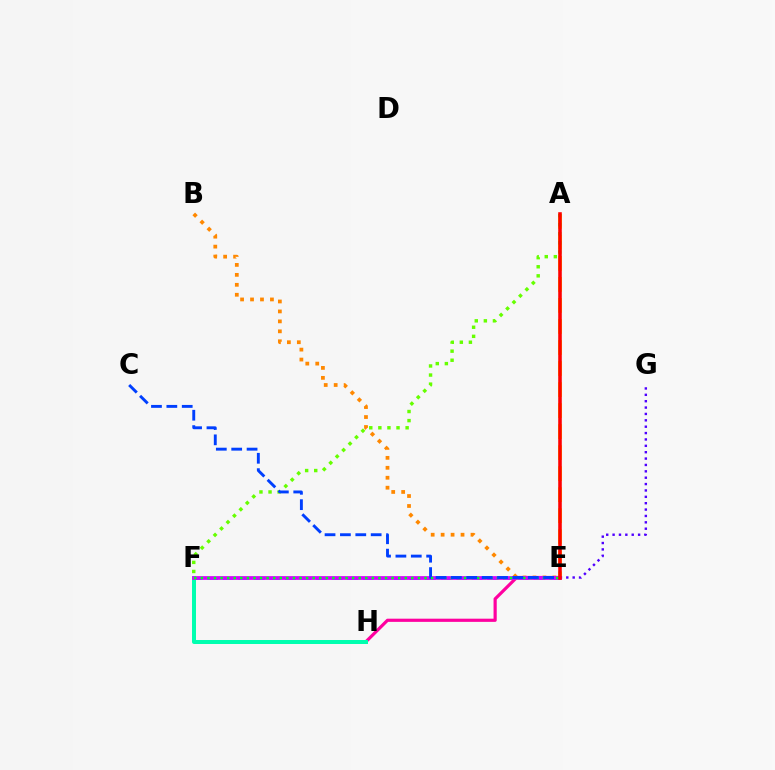{('B', 'E'): [{'color': '#ff8800', 'line_style': 'dotted', 'thickness': 2.7}], ('E', 'H'): [{'color': '#ff00a0', 'line_style': 'solid', 'thickness': 2.29}], ('F', 'H'): [{'color': '#00ffaf', 'line_style': 'solid', 'thickness': 2.86}], ('A', 'E'): [{'color': '#eeff00', 'line_style': 'dashed', 'thickness': 2.86}, {'color': '#ff0000', 'line_style': 'solid', 'thickness': 2.56}], ('E', 'F'): [{'color': '#00c7ff', 'line_style': 'dashed', 'thickness': 2.12}, {'color': '#d600ff', 'line_style': 'solid', 'thickness': 2.69}, {'color': '#00ff27', 'line_style': 'dotted', 'thickness': 1.79}], ('E', 'G'): [{'color': '#4f00ff', 'line_style': 'dotted', 'thickness': 1.73}], ('A', 'F'): [{'color': '#66ff00', 'line_style': 'dotted', 'thickness': 2.47}], ('C', 'E'): [{'color': '#003fff', 'line_style': 'dashed', 'thickness': 2.09}]}